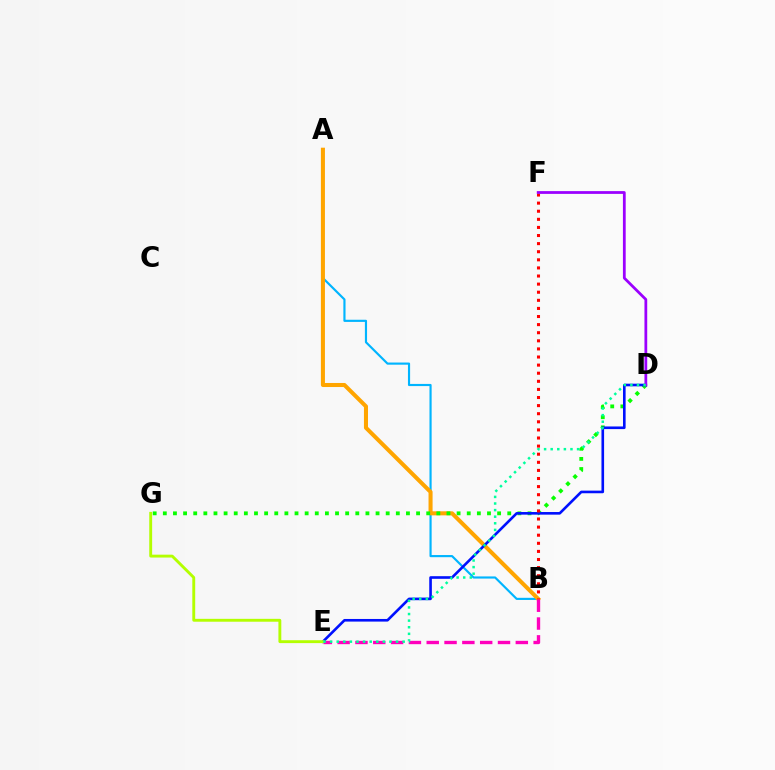{('A', 'B'): [{'color': '#00b5ff', 'line_style': 'solid', 'thickness': 1.55}, {'color': '#ffa500', 'line_style': 'solid', 'thickness': 2.91}], ('D', 'G'): [{'color': '#08ff00', 'line_style': 'dotted', 'thickness': 2.75}], ('D', 'E'): [{'color': '#0010ff', 'line_style': 'solid', 'thickness': 1.89}, {'color': '#00ff9d', 'line_style': 'dotted', 'thickness': 1.79}], ('B', 'F'): [{'color': '#ff0000', 'line_style': 'dotted', 'thickness': 2.2}], ('B', 'E'): [{'color': '#ff00bd', 'line_style': 'dashed', 'thickness': 2.42}], ('E', 'G'): [{'color': '#b3ff00', 'line_style': 'solid', 'thickness': 2.07}], ('D', 'F'): [{'color': '#9b00ff', 'line_style': 'solid', 'thickness': 2.0}]}